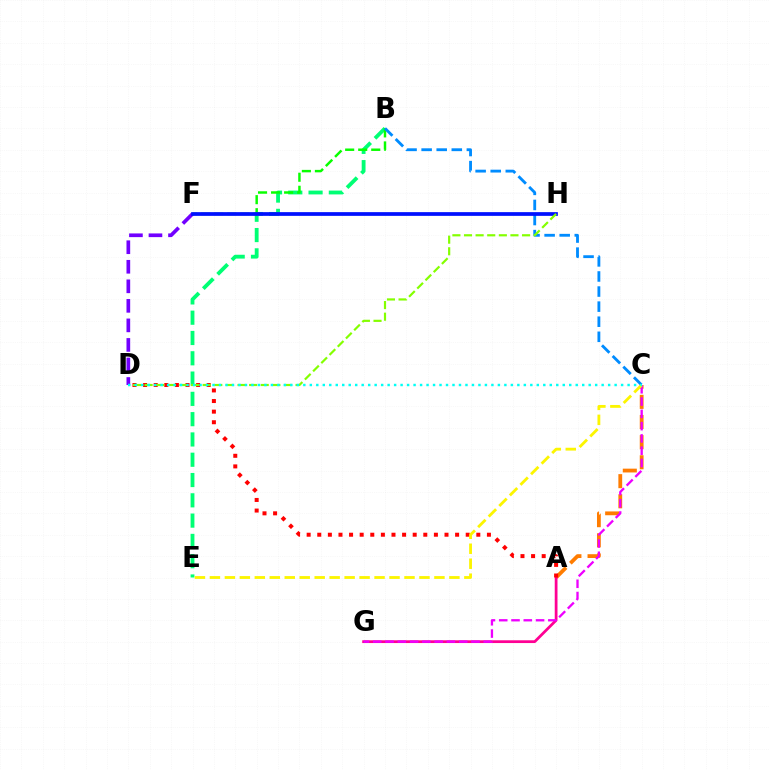{('B', 'E'): [{'color': '#00ff74', 'line_style': 'dashed', 'thickness': 2.76}], ('A', 'C'): [{'color': '#ff7c00', 'line_style': 'dashed', 'thickness': 2.74}], ('B', 'F'): [{'color': '#08ff00', 'line_style': 'dashed', 'thickness': 1.77}], ('A', 'G'): [{'color': '#ff0094', 'line_style': 'solid', 'thickness': 1.99}], ('B', 'C'): [{'color': '#008cff', 'line_style': 'dashed', 'thickness': 2.05}], ('D', 'F'): [{'color': '#7200ff', 'line_style': 'dashed', 'thickness': 2.65}], ('A', 'D'): [{'color': '#ff0000', 'line_style': 'dotted', 'thickness': 2.88}], ('F', 'H'): [{'color': '#0010ff', 'line_style': 'solid', 'thickness': 2.68}], ('D', 'H'): [{'color': '#84ff00', 'line_style': 'dashed', 'thickness': 1.58}], ('C', 'G'): [{'color': '#ee00ff', 'line_style': 'dashed', 'thickness': 1.67}], ('C', 'E'): [{'color': '#fcf500', 'line_style': 'dashed', 'thickness': 2.03}], ('C', 'D'): [{'color': '#00fff6', 'line_style': 'dotted', 'thickness': 1.76}]}